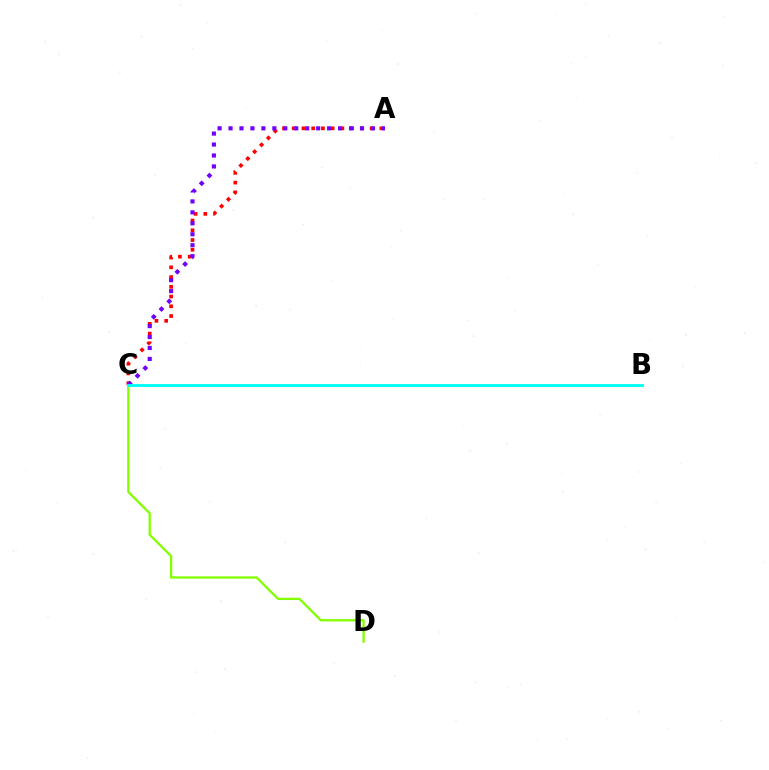{('A', 'C'): [{'color': '#ff0000', 'line_style': 'dotted', 'thickness': 2.65}, {'color': '#7200ff', 'line_style': 'dotted', 'thickness': 2.98}], ('C', 'D'): [{'color': '#84ff00', 'line_style': 'solid', 'thickness': 1.66}], ('B', 'C'): [{'color': '#00fff6', 'line_style': 'solid', 'thickness': 2.07}]}